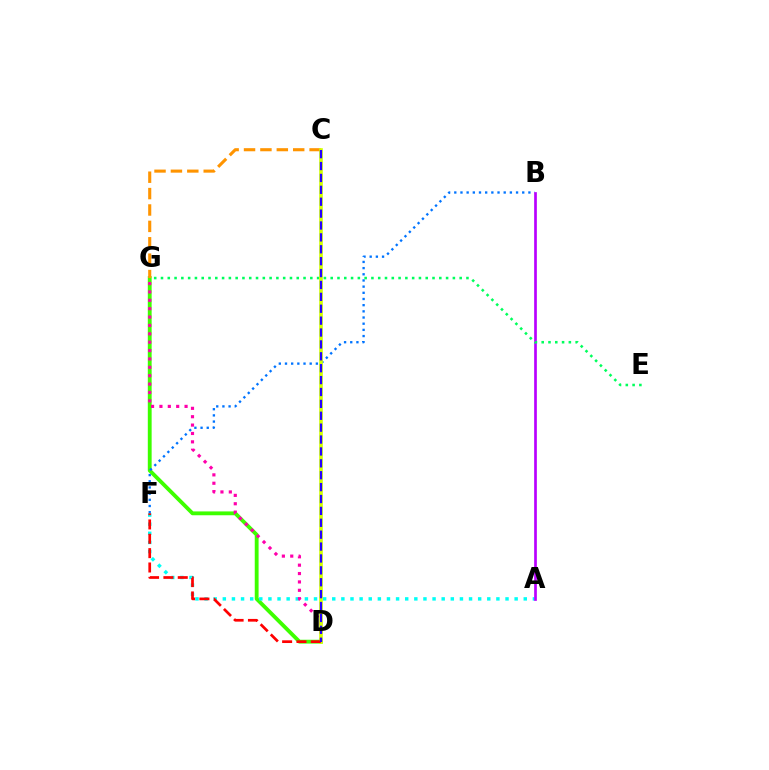{('D', 'G'): [{'color': '#3dff00', 'line_style': 'solid', 'thickness': 2.76}, {'color': '#ff00ac', 'line_style': 'dotted', 'thickness': 2.28}], ('A', 'F'): [{'color': '#00fff6', 'line_style': 'dotted', 'thickness': 2.48}], ('B', 'F'): [{'color': '#0074ff', 'line_style': 'dotted', 'thickness': 1.68}], ('A', 'B'): [{'color': '#b900ff', 'line_style': 'solid', 'thickness': 1.94}], ('C', 'G'): [{'color': '#ff9400', 'line_style': 'dashed', 'thickness': 2.23}], ('E', 'G'): [{'color': '#00ff5c', 'line_style': 'dotted', 'thickness': 1.84}], ('C', 'D'): [{'color': '#d1ff00', 'line_style': 'solid', 'thickness': 2.62}, {'color': '#2500ff', 'line_style': 'dashed', 'thickness': 1.62}], ('D', 'F'): [{'color': '#ff0000', 'line_style': 'dashed', 'thickness': 1.95}]}